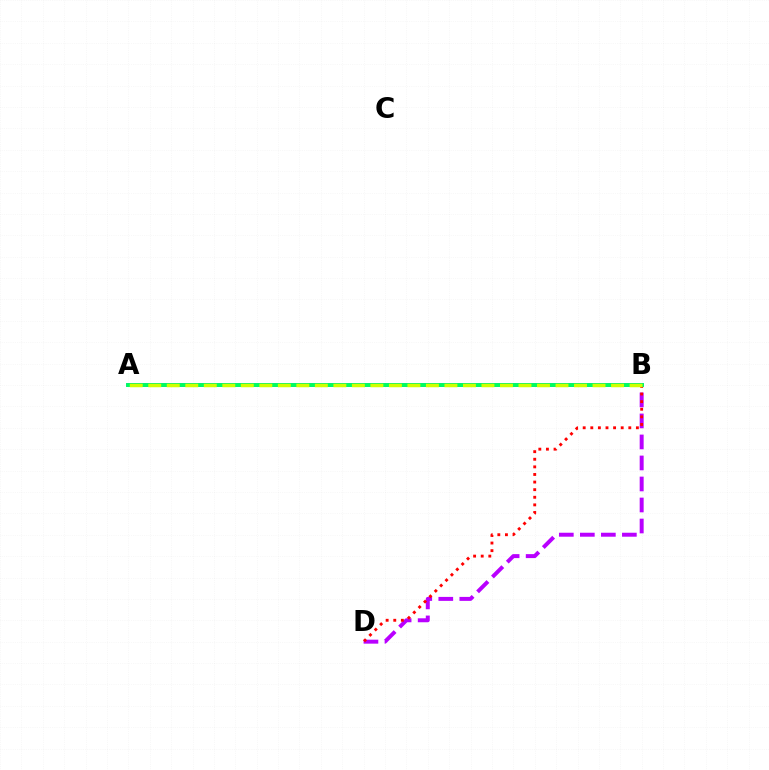{('B', 'D'): [{'color': '#b900ff', 'line_style': 'dashed', 'thickness': 2.86}, {'color': '#ff0000', 'line_style': 'dotted', 'thickness': 2.07}], ('A', 'B'): [{'color': '#0074ff', 'line_style': 'solid', 'thickness': 2.6}, {'color': '#00ff5c', 'line_style': 'solid', 'thickness': 2.73}, {'color': '#d1ff00', 'line_style': 'dashed', 'thickness': 2.51}]}